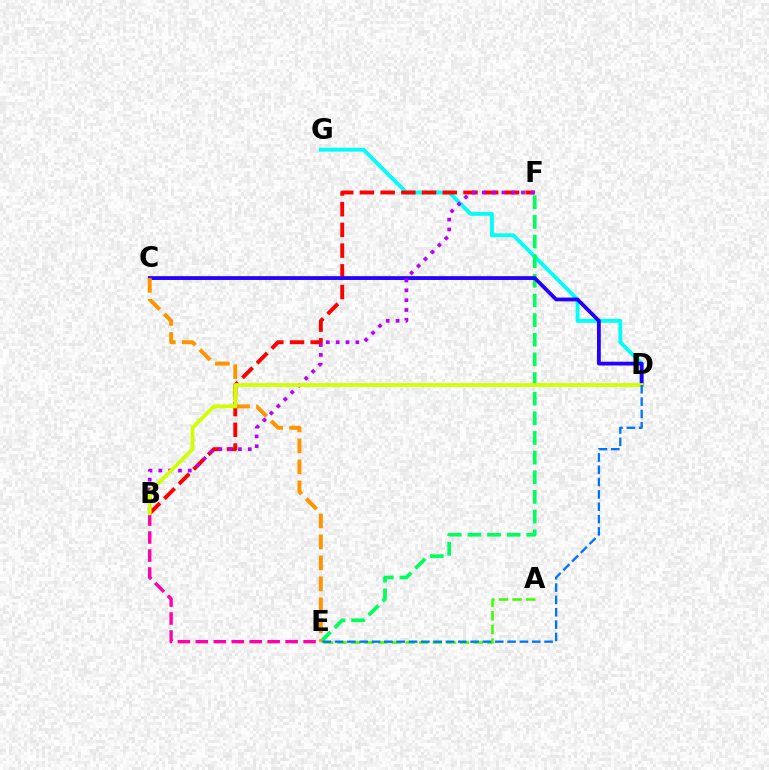{('D', 'G'): [{'color': '#00fff6', 'line_style': 'solid', 'thickness': 2.77}], ('B', 'F'): [{'color': '#ff0000', 'line_style': 'dashed', 'thickness': 2.81}, {'color': '#b900ff', 'line_style': 'dotted', 'thickness': 2.67}], ('E', 'F'): [{'color': '#00ff5c', 'line_style': 'dashed', 'thickness': 2.67}], ('C', 'D'): [{'color': '#2500ff', 'line_style': 'solid', 'thickness': 2.74}], ('C', 'E'): [{'color': '#ff9400', 'line_style': 'dashed', 'thickness': 2.85}], ('A', 'E'): [{'color': '#3dff00', 'line_style': 'dashed', 'thickness': 1.85}], ('B', 'E'): [{'color': '#ff00ac', 'line_style': 'dashed', 'thickness': 2.44}], ('B', 'D'): [{'color': '#d1ff00', 'line_style': 'solid', 'thickness': 2.68}], ('D', 'E'): [{'color': '#0074ff', 'line_style': 'dashed', 'thickness': 1.67}]}